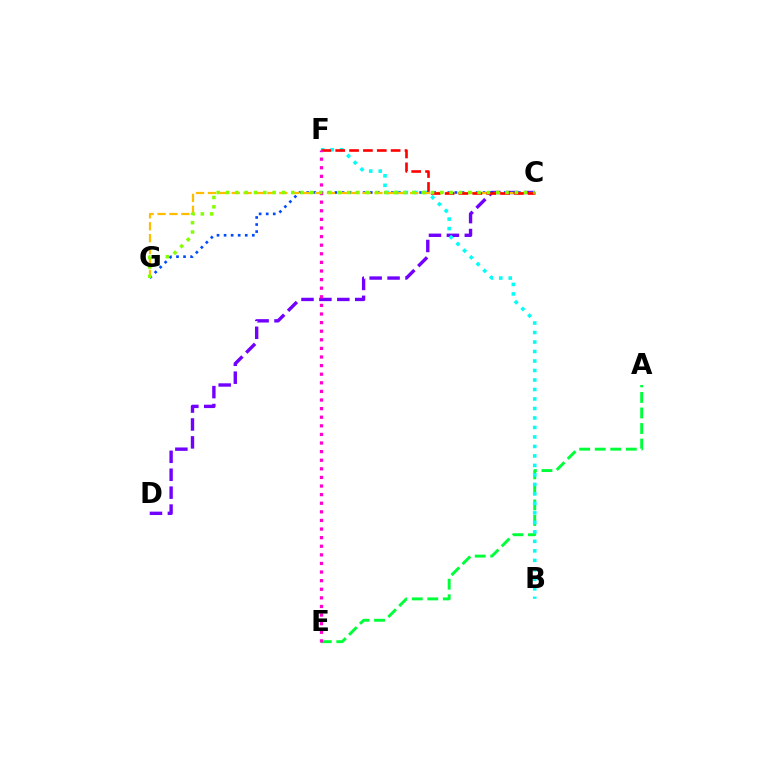{('C', 'D'): [{'color': '#7200ff', 'line_style': 'dashed', 'thickness': 2.43}], ('A', 'E'): [{'color': '#00ff39', 'line_style': 'dashed', 'thickness': 2.11}], ('C', 'G'): [{'color': '#004bff', 'line_style': 'dotted', 'thickness': 1.92}, {'color': '#ffbd00', 'line_style': 'dashed', 'thickness': 1.62}, {'color': '#84ff00', 'line_style': 'dotted', 'thickness': 2.53}], ('B', 'F'): [{'color': '#00fff6', 'line_style': 'dotted', 'thickness': 2.58}], ('C', 'F'): [{'color': '#ff0000', 'line_style': 'dashed', 'thickness': 1.88}], ('E', 'F'): [{'color': '#ff00cf', 'line_style': 'dotted', 'thickness': 2.34}]}